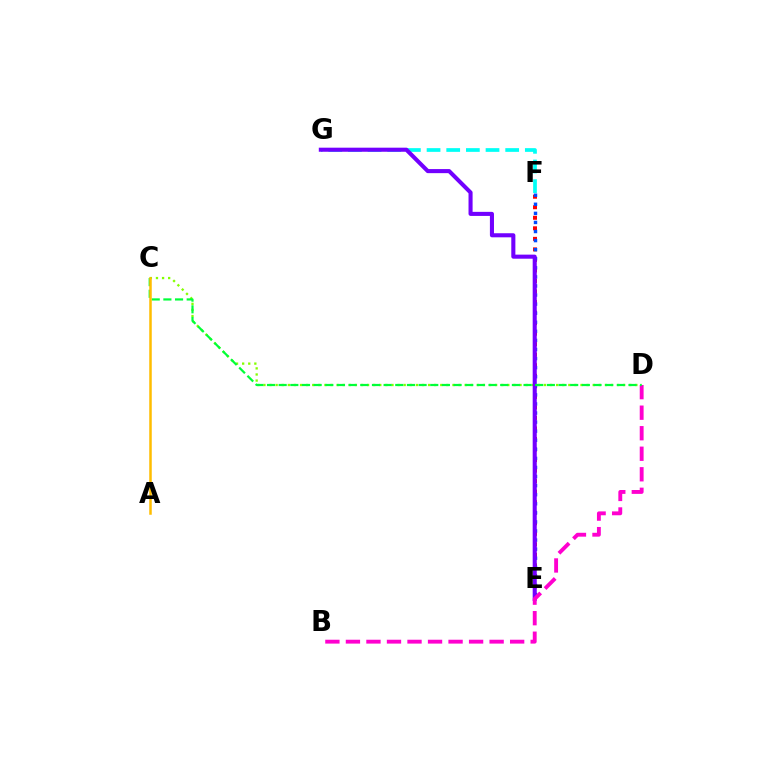{('E', 'F'): [{'color': '#ff0000', 'line_style': 'dotted', 'thickness': 2.86}, {'color': '#004bff', 'line_style': 'dotted', 'thickness': 2.47}], ('F', 'G'): [{'color': '#00fff6', 'line_style': 'dashed', 'thickness': 2.67}], ('C', 'D'): [{'color': '#84ff00', 'line_style': 'dotted', 'thickness': 1.66}, {'color': '#00ff39', 'line_style': 'dashed', 'thickness': 1.58}], ('E', 'G'): [{'color': '#7200ff', 'line_style': 'solid', 'thickness': 2.93}], ('B', 'D'): [{'color': '#ff00cf', 'line_style': 'dashed', 'thickness': 2.79}], ('A', 'C'): [{'color': '#ffbd00', 'line_style': 'solid', 'thickness': 1.8}]}